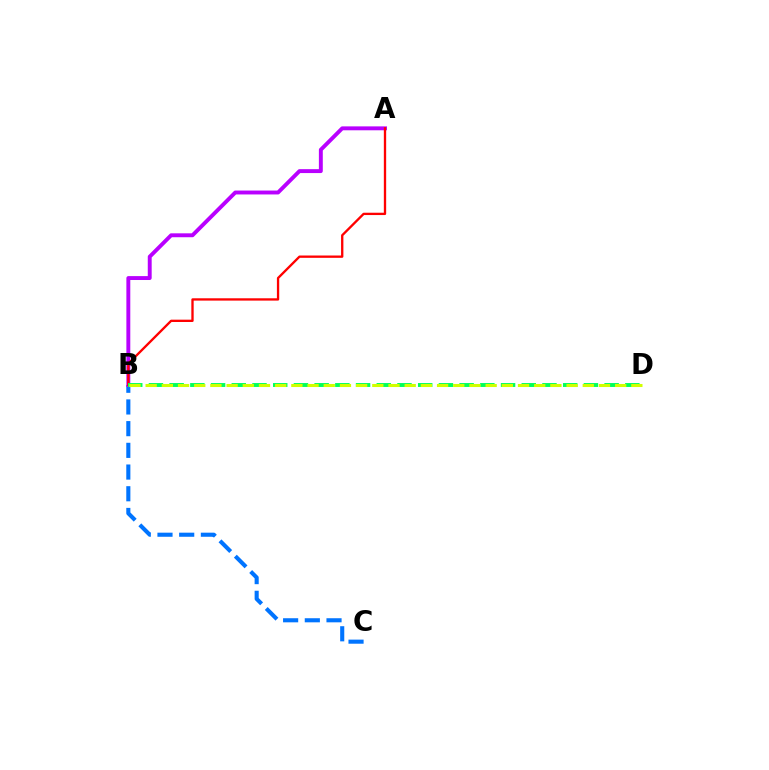{('B', 'C'): [{'color': '#0074ff', 'line_style': 'dashed', 'thickness': 2.95}], ('A', 'B'): [{'color': '#b900ff', 'line_style': 'solid', 'thickness': 2.81}, {'color': '#ff0000', 'line_style': 'solid', 'thickness': 1.67}], ('B', 'D'): [{'color': '#00ff5c', 'line_style': 'dashed', 'thickness': 2.81}, {'color': '#d1ff00', 'line_style': 'dashed', 'thickness': 2.2}]}